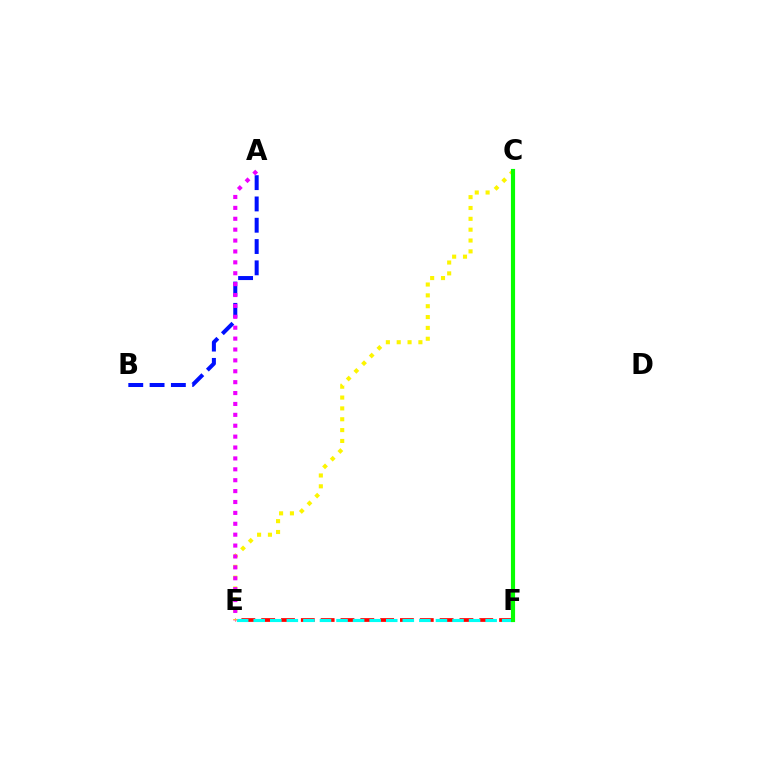{('A', 'B'): [{'color': '#0010ff', 'line_style': 'dashed', 'thickness': 2.89}], ('E', 'F'): [{'color': '#ff0000', 'line_style': 'dashed', 'thickness': 2.69}, {'color': '#00fff6', 'line_style': 'dashed', 'thickness': 2.25}], ('C', 'E'): [{'color': '#fcf500', 'line_style': 'dotted', 'thickness': 2.95}], ('A', 'E'): [{'color': '#ee00ff', 'line_style': 'dotted', 'thickness': 2.96}], ('C', 'F'): [{'color': '#08ff00', 'line_style': 'solid', 'thickness': 2.98}]}